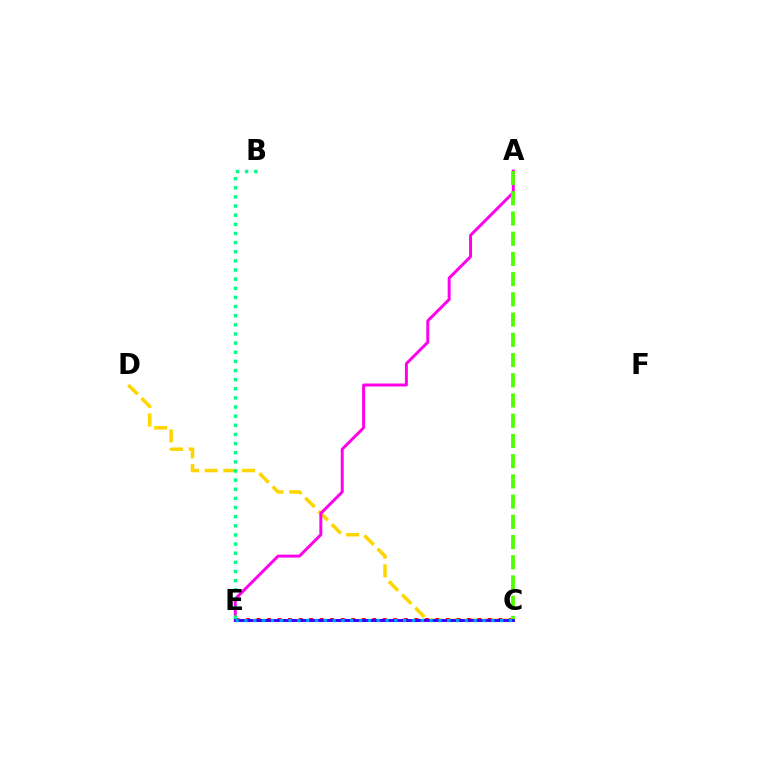{('C', 'D'): [{'color': '#ffd500', 'line_style': 'dashed', 'thickness': 2.54}], ('C', 'E'): [{'color': '#ff0000', 'line_style': 'dotted', 'thickness': 2.86}, {'color': '#3700ff', 'line_style': 'solid', 'thickness': 2.1}, {'color': '#009eff', 'line_style': 'dotted', 'thickness': 2.4}], ('A', 'E'): [{'color': '#ff00ed', 'line_style': 'solid', 'thickness': 2.13}], ('A', 'C'): [{'color': '#4fff00', 'line_style': 'dashed', 'thickness': 2.75}], ('B', 'E'): [{'color': '#00ff86', 'line_style': 'dotted', 'thickness': 2.48}]}